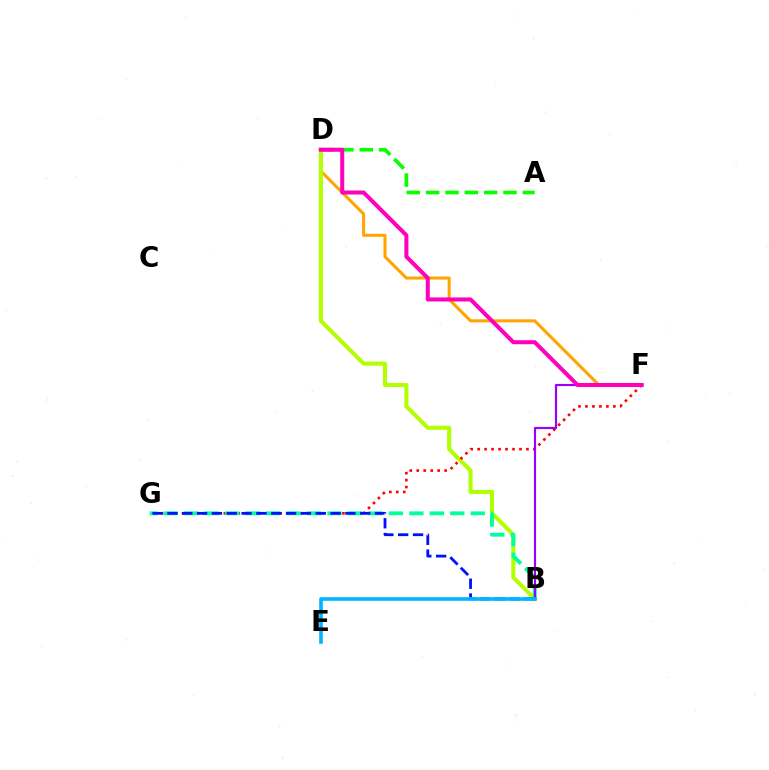{('D', 'F'): [{'color': '#ffa500', 'line_style': 'solid', 'thickness': 2.2}, {'color': '#ff00bd', 'line_style': 'solid', 'thickness': 2.9}], ('B', 'D'): [{'color': '#b3ff00', 'line_style': 'solid', 'thickness': 2.95}], ('F', 'G'): [{'color': '#ff0000', 'line_style': 'dotted', 'thickness': 1.89}], ('B', 'G'): [{'color': '#00ff9d', 'line_style': 'dashed', 'thickness': 2.78}, {'color': '#0010ff', 'line_style': 'dashed', 'thickness': 2.02}], ('B', 'F'): [{'color': '#9b00ff', 'line_style': 'solid', 'thickness': 1.56}], ('A', 'D'): [{'color': '#08ff00', 'line_style': 'dashed', 'thickness': 2.63}], ('B', 'E'): [{'color': '#00b5ff', 'line_style': 'solid', 'thickness': 2.6}]}